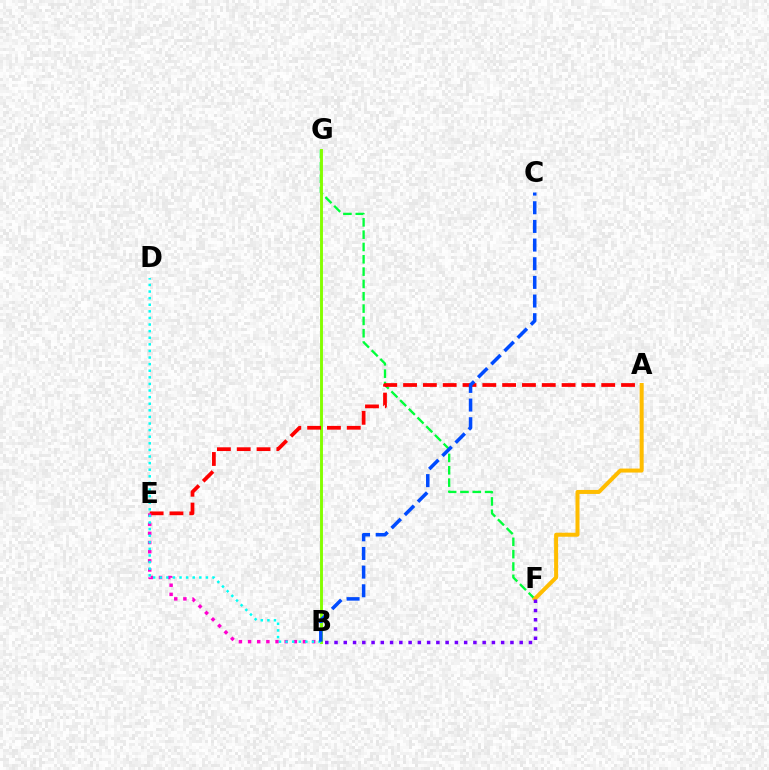{('F', 'G'): [{'color': '#00ff39', 'line_style': 'dashed', 'thickness': 1.67}], ('B', 'G'): [{'color': '#84ff00', 'line_style': 'solid', 'thickness': 2.1}], ('A', 'E'): [{'color': '#ff0000', 'line_style': 'dashed', 'thickness': 2.69}], ('B', 'E'): [{'color': '#ff00cf', 'line_style': 'dotted', 'thickness': 2.49}], ('B', 'D'): [{'color': '#00fff6', 'line_style': 'dotted', 'thickness': 1.79}], ('A', 'F'): [{'color': '#ffbd00', 'line_style': 'solid', 'thickness': 2.88}], ('B', 'C'): [{'color': '#004bff', 'line_style': 'dashed', 'thickness': 2.53}], ('B', 'F'): [{'color': '#7200ff', 'line_style': 'dotted', 'thickness': 2.52}]}